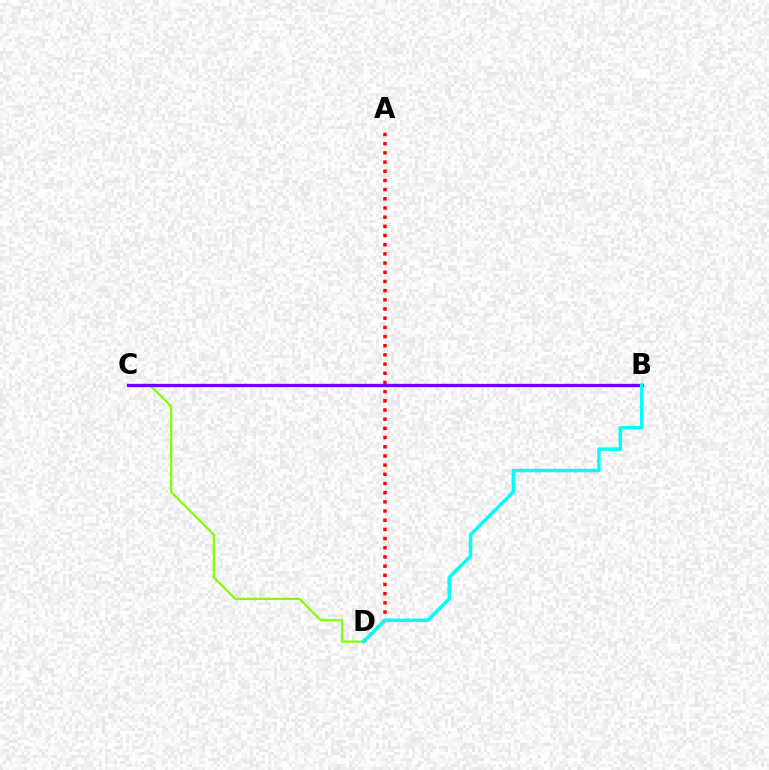{('C', 'D'): [{'color': '#84ff00', 'line_style': 'solid', 'thickness': 1.63}], ('A', 'D'): [{'color': '#ff0000', 'line_style': 'dotted', 'thickness': 2.5}], ('B', 'C'): [{'color': '#7200ff', 'line_style': 'solid', 'thickness': 2.35}], ('B', 'D'): [{'color': '#00fff6', 'line_style': 'solid', 'thickness': 2.5}]}